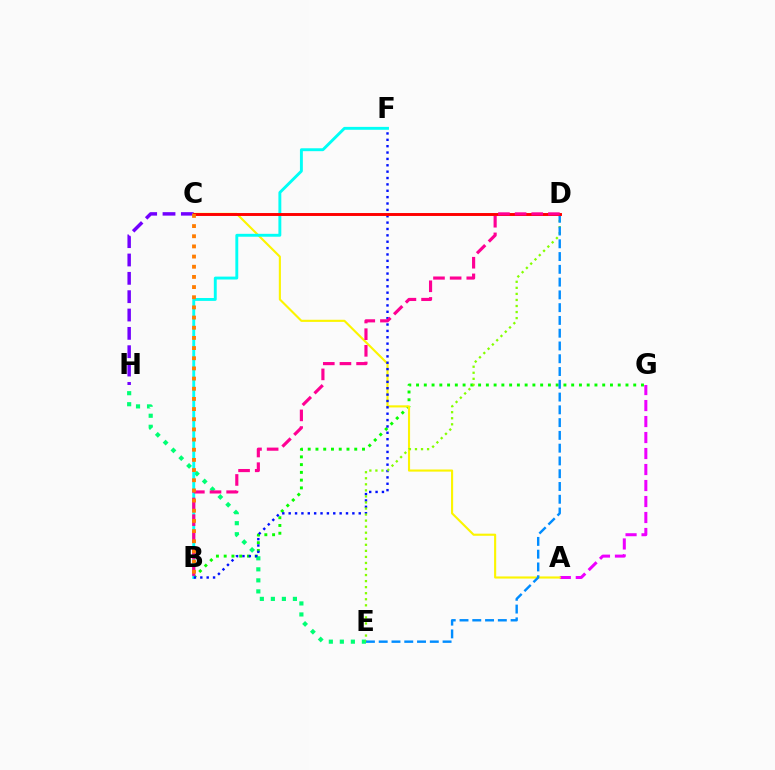{('A', 'G'): [{'color': '#ee00ff', 'line_style': 'dashed', 'thickness': 2.17}], ('B', 'G'): [{'color': '#08ff00', 'line_style': 'dotted', 'thickness': 2.11}], ('E', 'H'): [{'color': '#00ff74', 'line_style': 'dotted', 'thickness': 2.99}], ('C', 'H'): [{'color': '#7200ff', 'line_style': 'dashed', 'thickness': 2.49}], ('A', 'C'): [{'color': '#fcf500', 'line_style': 'solid', 'thickness': 1.53}], ('B', 'F'): [{'color': '#00fff6', 'line_style': 'solid', 'thickness': 2.09}, {'color': '#0010ff', 'line_style': 'dotted', 'thickness': 1.73}], ('D', 'E'): [{'color': '#84ff00', 'line_style': 'dotted', 'thickness': 1.64}, {'color': '#008cff', 'line_style': 'dashed', 'thickness': 1.74}], ('C', 'D'): [{'color': '#ff0000', 'line_style': 'solid', 'thickness': 2.1}], ('B', 'D'): [{'color': '#ff0094', 'line_style': 'dashed', 'thickness': 2.26}], ('B', 'C'): [{'color': '#ff7c00', 'line_style': 'dotted', 'thickness': 2.76}]}